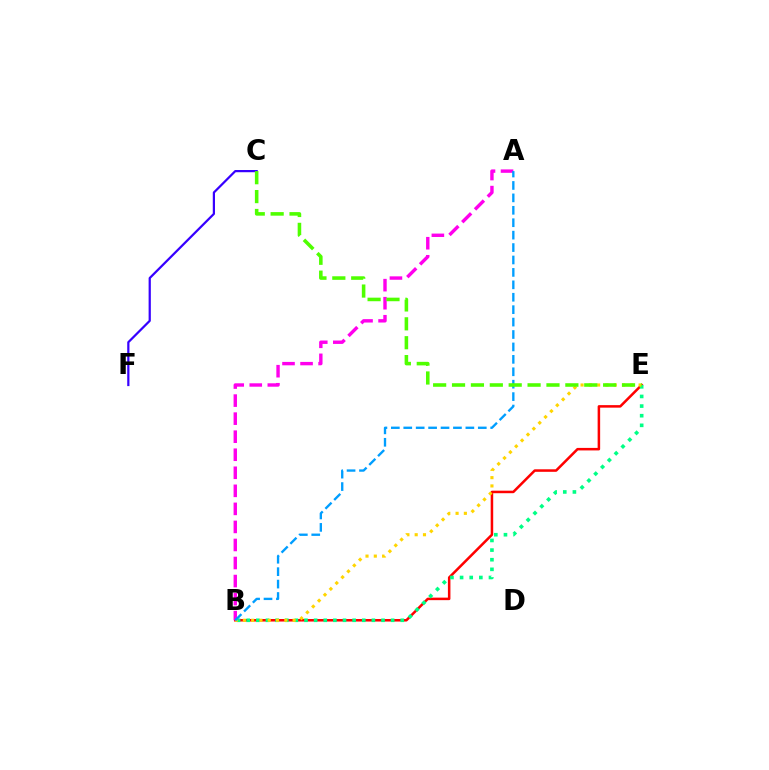{('B', 'E'): [{'color': '#ff0000', 'line_style': 'solid', 'thickness': 1.82}, {'color': '#00ff86', 'line_style': 'dotted', 'thickness': 2.62}, {'color': '#ffd500', 'line_style': 'dotted', 'thickness': 2.25}], ('C', 'F'): [{'color': '#3700ff', 'line_style': 'solid', 'thickness': 1.6}], ('A', 'B'): [{'color': '#ff00ed', 'line_style': 'dashed', 'thickness': 2.45}, {'color': '#009eff', 'line_style': 'dashed', 'thickness': 1.69}], ('C', 'E'): [{'color': '#4fff00', 'line_style': 'dashed', 'thickness': 2.57}]}